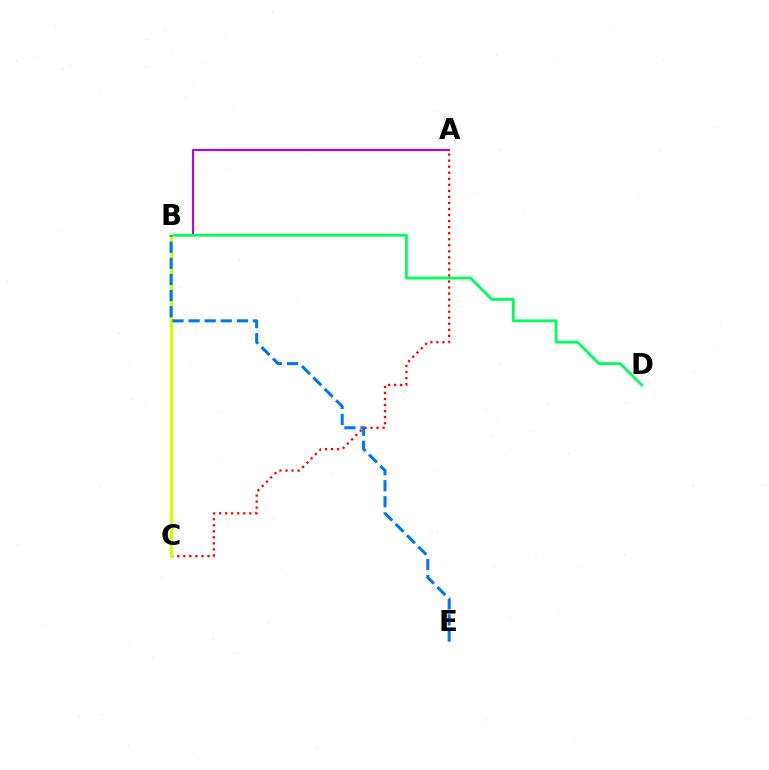{('A', 'B'): [{'color': '#b900ff', 'line_style': 'solid', 'thickness': 1.52}], ('A', 'C'): [{'color': '#ff0000', 'line_style': 'dotted', 'thickness': 1.64}], ('B', 'D'): [{'color': '#00ff5c', 'line_style': 'solid', 'thickness': 2.01}], ('B', 'C'): [{'color': '#d1ff00', 'line_style': 'solid', 'thickness': 2.4}], ('B', 'E'): [{'color': '#0074ff', 'line_style': 'dashed', 'thickness': 2.19}]}